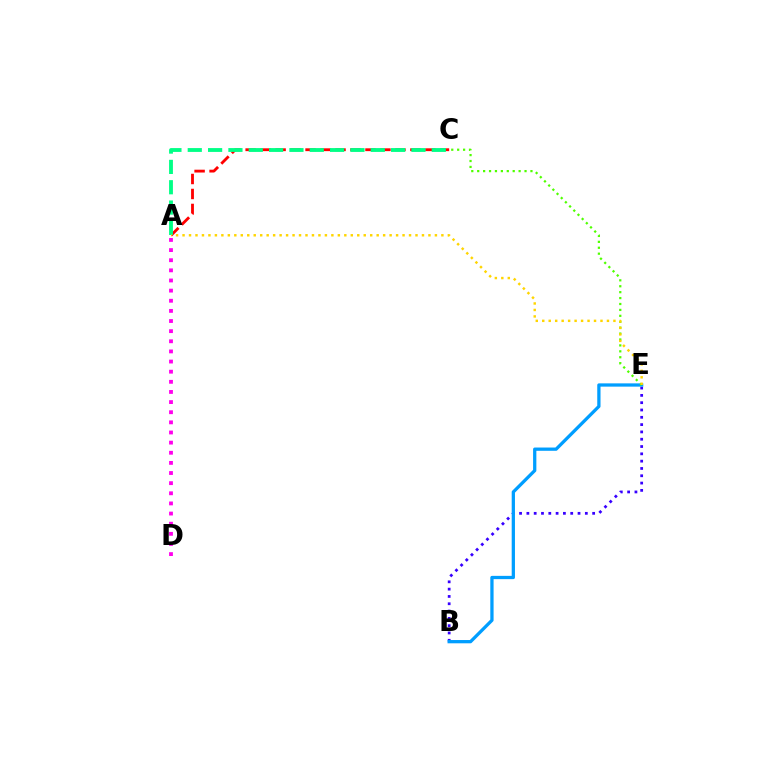{('B', 'E'): [{'color': '#3700ff', 'line_style': 'dotted', 'thickness': 1.99}, {'color': '#009eff', 'line_style': 'solid', 'thickness': 2.36}], ('C', 'E'): [{'color': '#4fff00', 'line_style': 'dotted', 'thickness': 1.61}], ('A', 'C'): [{'color': '#ff0000', 'line_style': 'dashed', 'thickness': 2.03}, {'color': '#00ff86', 'line_style': 'dashed', 'thickness': 2.76}], ('A', 'E'): [{'color': '#ffd500', 'line_style': 'dotted', 'thickness': 1.76}], ('A', 'D'): [{'color': '#ff00ed', 'line_style': 'dotted', 'thickness': 2.75}]}